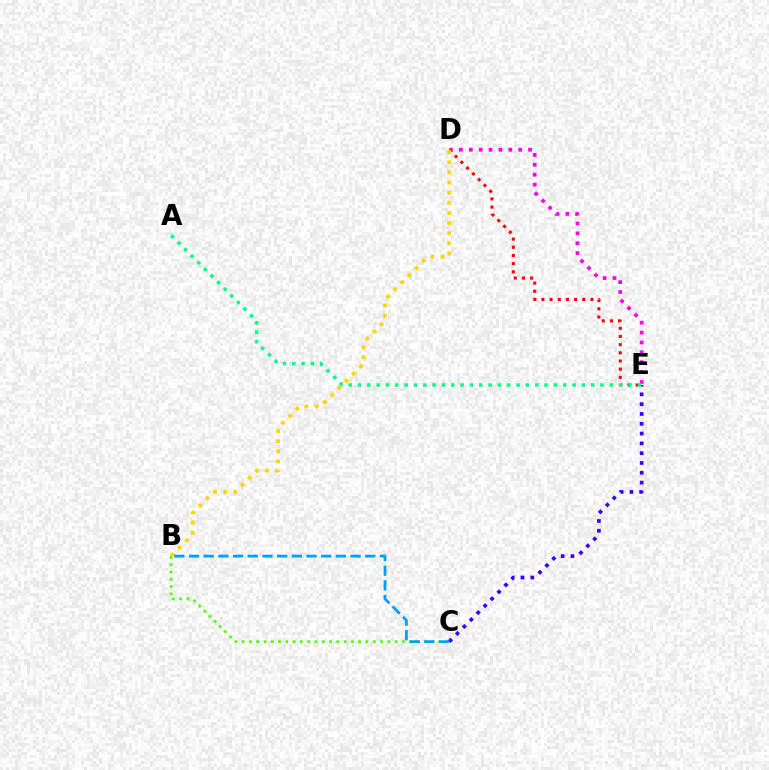{('B', 'C'): [{'color': '#4fff00', 'line_style': 'dotted', 'thickness': 1.98}, {'color': '#009eff', 'line_style': 'dashed', 'thickness': 1.99}], ('D', 'E'): [{'color': '#ff0000', 'line_style': 'dotted', 'thickness': 2.22}, {'color': '#ff00ed', 'line_style': 'dotted', 'thickness': 2.68}], ('C', 'E'): [{'color': '#3700ff', 'line_style': 'dotted', 'thickness': 2.66}], ('B', 'D'): [{'color': '#ffd500', 'line_style': 'dotted', 'thickness': 2.75}], ('A', 'E'): [{'color': '#00ff86', 'line_style': 'dotted', 'thickness': 2.53}]}